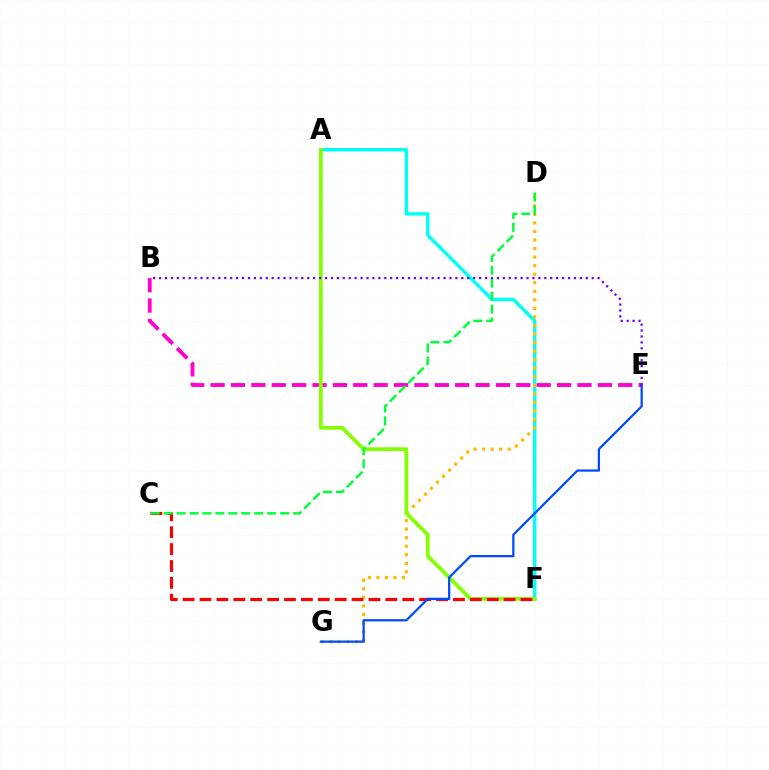{('A', 'F'): [{'color': '#00fff6', 'line_style': 'solid', 'thickness': 2.46}, {'color': '#84ff00', 'line_style': 'solid', 'thickness': 2.71}], ('B', 'E'): [{'color': '#ff00cf', 'line_style': 'dashed', 'thickness': 2.77}, {'color': '#7200ff', 'line_style': 'dotted', 'thickness': 1.61}], ('D', 'G'): [{'color': '#ffbd00', 'line_style': 'dotted', 'thickness': 2.32}], ('C', 'F'): [{'color': '#ff0000', 'line_style': 'dashed', 'thickness': 2.29}], ('E', 'G'): [{'color': '#004bff', 'line_style': 'solid', 'thickness': 1.62}], ('C', 'D'): [{'color': '#00ff39', 'line_style': 'dashed', 'thickness': 1.76}]}